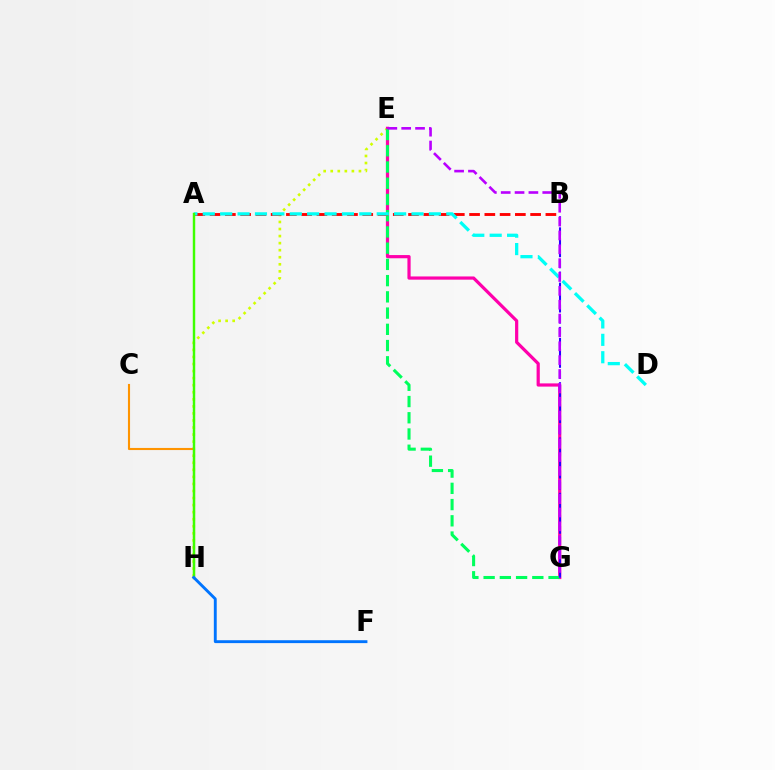{('E', 'H'): [{'color': '#d1ff00', 'line_style': 'dotted', 'thickness': 1.92}], ('C', 'H'): [{'color': '#ff9400', 'line_style': 'solid', 'thickness': 1.52}], ('E', 'G'): [{'color': '#ff00ac', 'line_style': 'solid', 'thickness': 2.31}, {'color': '#00ff5c', 'line_style': 'dashed', 'thickness': 2.21}, {'color': '#b900ff', 'line_style': 'dashed', 'thickness': 1.88}], ('B', 'G'): [{'color': '#2500ff', 'line_style': 'dashed', 'thickness': 1.5}], ('A', 'B'): [{'color': '#ff0000', 'line_style': 'dashed', 'thickness': 2.07}], ('A', 'D'): [{'color': '#00fff6', 'line_style': 'dashed', 'thickness': 2.36}], ('A', 'H'): [{'color': '#3dff00', 'line_style': 'solid', 'thickness': 1.75}], ('F', 'H'): [{'color': '#0074ff', 'line_style': 'solid', 'thickness': 2.08}]}